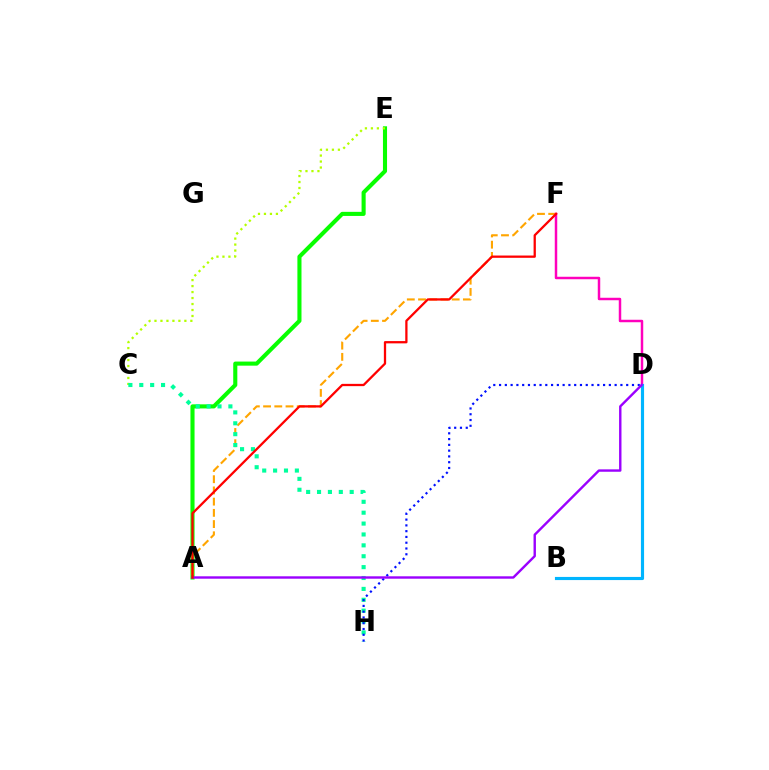{('A', 'E'): [{'color': '#08ff00', 'line_style': 'solid', 'thickness': 2.95}], ('A', 'F'): [{'color': '#ffa500', 'line_style': 'dashed', 'thickness': 1.52}, {'color': '#ff0000', 'line_style': 'solid', 'thickness': 1.64}], ('D', 'F'): [{'color': '#ff00bd', 'line_style': 'solid', 'thickness': 1.79}], ('B', 'D'): [{'color': '#00b5ff', 'line_style': 'solid', 'thickness': 2.26}], ('C', 'E'): [{'color': '#b3ff00', 'line_style': 'dotted', 'thickness': 1.62}], ('C', 'H'): [{'color': '#00ff9d', 'line_style': 'dotted', 'thickness': 2.96}], ('D', 'H'): [{'color': '#0010ff', 'line_style': 'dotted', 'thickness': 1.57}], ('A', 'D'): [{'color': '#9b00ff', 'line_style': 'solid', 'thickness': 1.73}]}